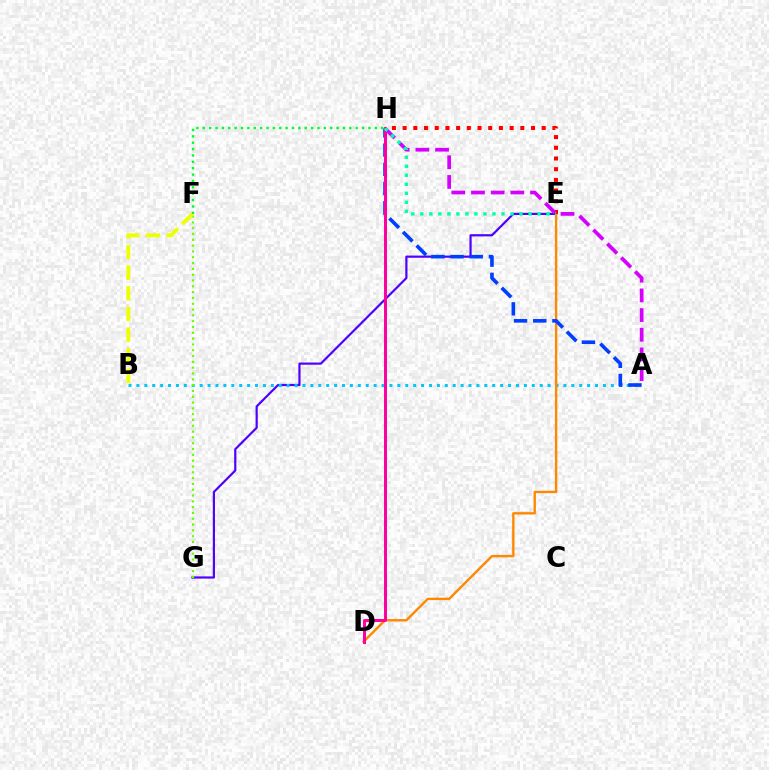{('E', 'G'): [{'color': '#4f00ff', 'line_style': 'solid', 'thickness': 1.58}], ('A', 'B'): [{'color': '#00c7ff', 'line_style': 'dotted', 'thickness': 2.15}], ('F', 'G'): [{'color': '#66ff00', 'line_style': 'dotted', 'thickness': 1.58}], ('D', 'E'): [{'color': '#ff8800', 'line_style': 'solid', 'thickness': 1.72}], ('A', 'H'): [{'color': '#003fff', 'line_style': 'dashed', 'thickness': 2.61}, {'color': '#d600ff', 'line_style': 'dashed', 'thickness': 2.67}], ('B', 'F'): [{'color': '#eeff00', 'line_style': 'dashed', 'thickness': 2.8}], ('E', 'H'): [{'color': '#ff0000', 'line_style': 'dotted', 'thickness': 2.91}, {'color': '#00ffaf', 'line_style': 'dotted', 'thickness': 2.45}], ('D', 'H'): [{'color': '#ff00a0', 'line_style': 'solid', 'thickness': 2.15}], ('F', 'H'): [{'color': '#00ff27', 'line_style': 'dotted', 'thickness': 1.73}]}